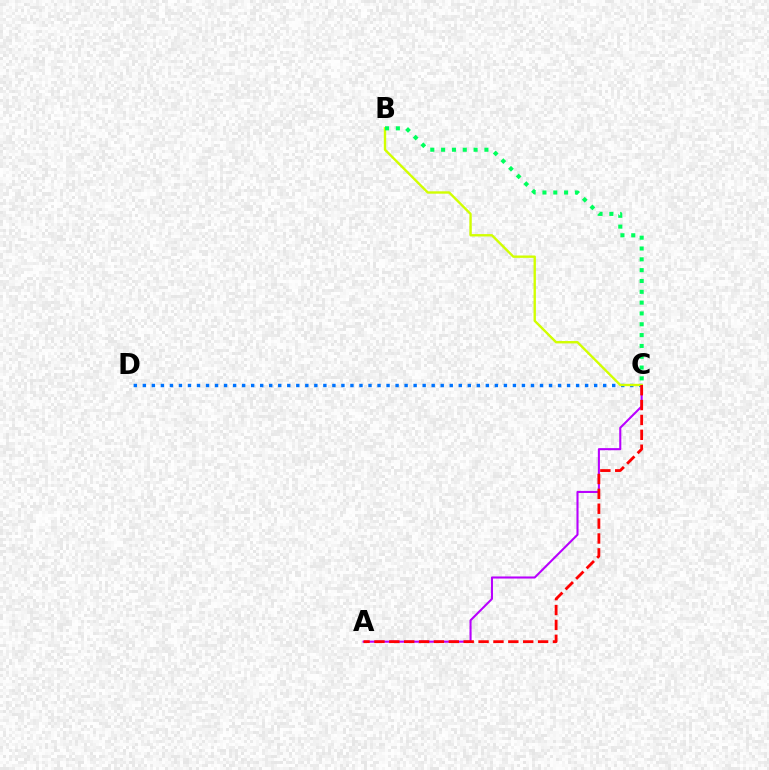{('A', 'C'): [{'color': '#b900ff', 'line_style': 'solid', 'thickness': 1.5}, {'color': '#ff0000', 'line_style': 'dashed', 'thickness': 2.02}], ('C', 'D'): [{'color': '#0074ff', 'line_style': 'dotted', 'thickness': 2.45}], ('B', 'C'): [{'color': '#d1ff00', 'line_style': 'solid', 'thickness': 1.71}, {'color': '#00ff5c', 'line_style': 'dotted', 'thickness': 2.94}]}